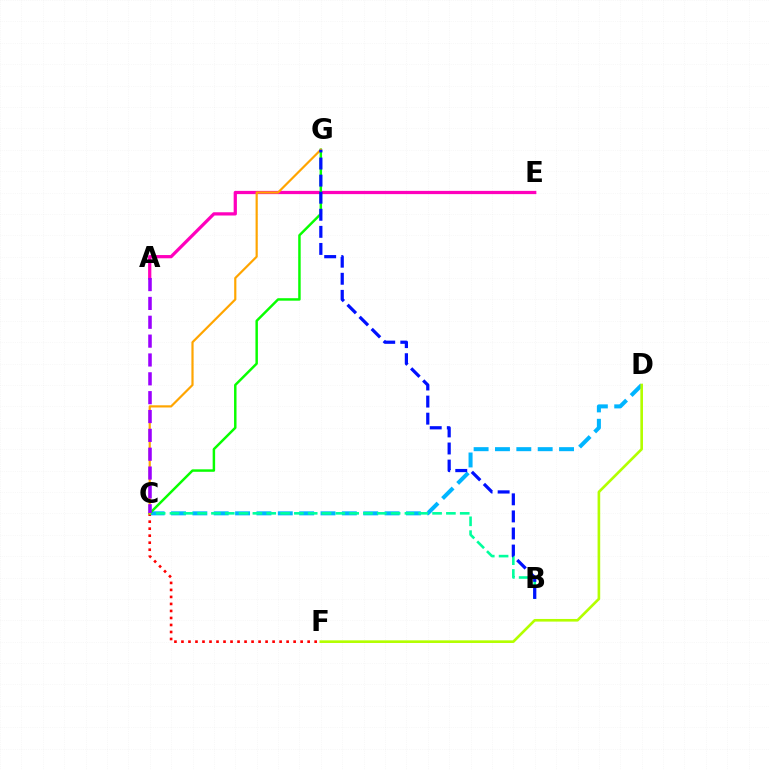{('C', 'D'): [{'color': '#00b5ff', 'line_style': 'dashed', 'thickness': 2.9}], ('D', 'F'): [{'color': '#b3ff00', 'line_style': 'solid', 'thickness': 1.9}], ('C', 'F'): [{'color': '#ff0000', 'line_style': 'dotted', 'thickness': 1.9}], ('B', 'C'): [{'color': '#00ff9d', 'line_style': 'dashed', 'thickness': 1.88}], ('A', 'E'): [{'color': '#ff00bd', 'line_style': 'solid', 'thickness': 2.33}], ('C', 'G'): [{'color': '#08ff00', 'line_style': 'solid', 'thickness': 1.77}, {'color': '#ffa500', 'line_style': 'solid', 'thickness': 1.58}], ('A', 'C'): [{'color': '#9b00ff', 'line_style': 'dashed', 'thickness': 2.56}], ('B', 'G'): [{'color': '#0010ff', 'line_style': 'dashed', 'thickness': 2.32}]}